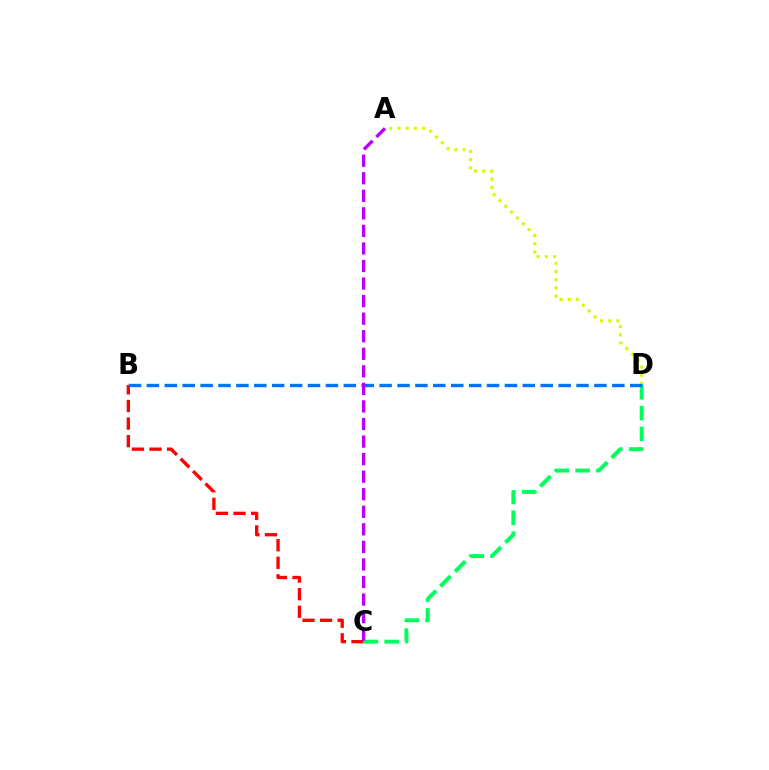{('B', 'C'): [{'color': '#ff0000', 'line_style': 'dashed', 'thickness': 2.39}], ('A', 'D'): [{'color': '#d1ff00', 'line_style': 'dotted', 'thickness': 2.23}], ('C', 'D'): [{'color': '#00ff5c', 'line_style': 'dashed', 'thickness': 2.83}], ('B', 'D'): [{'color': '#0074ff', 'line_style': 'dashed', 'thickness': 2.43}], ('A', 'C'): [{'color': '#b900ff', 'line_style': 'dashed', 'thickness': 2.38}]}